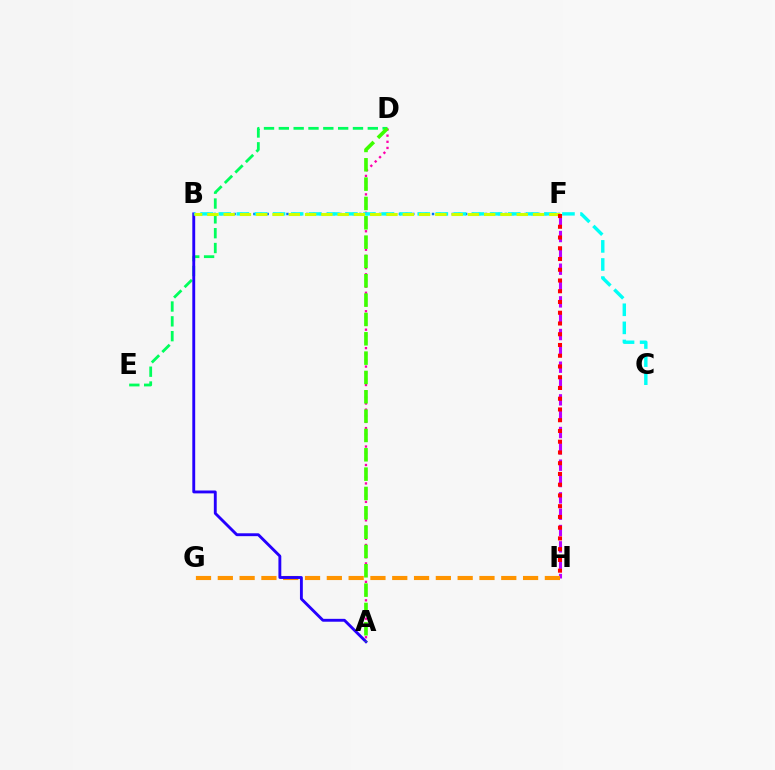{('D', 'E'): [{'color': '#00ff5c', 'line_style': 'dashed', 'thickness': 2.01}], ('B', 'F'): [{'color': '#0074ff', 'line_style': 'dotted', 'thickness': 1.8}, {'color': '#d1ff00', 'line_style': 'dashed', 'thickness': 2.21}], ('F', 'H'): [{'color': '#b900ff', 'line_style': 'dashed', 'thickness': 2.22}, {'color': '#ff0000', 'line_style': 'dotted', 'thickness': 2.92}], ('G', 'H'): [{'color': '#ff9400', 'line_style': 'dashed', 'thickness': 2.96}], ('A', 'B'): [{'color': '#2500ff', 'line_style': 'solid', 'thickness': 2.07}], ('A', 'D'): [{'color': '#ff00ac', 'line_style': 'dotted', 'thickness': 1.67}, {'color': '#3dff00', 'line_style': 'dashed', 'thickness': 2.63}], ('B', 'C'): [{'color': '#00fff6', 'line_style': 'dashed', 'thickness': 2.46}]}